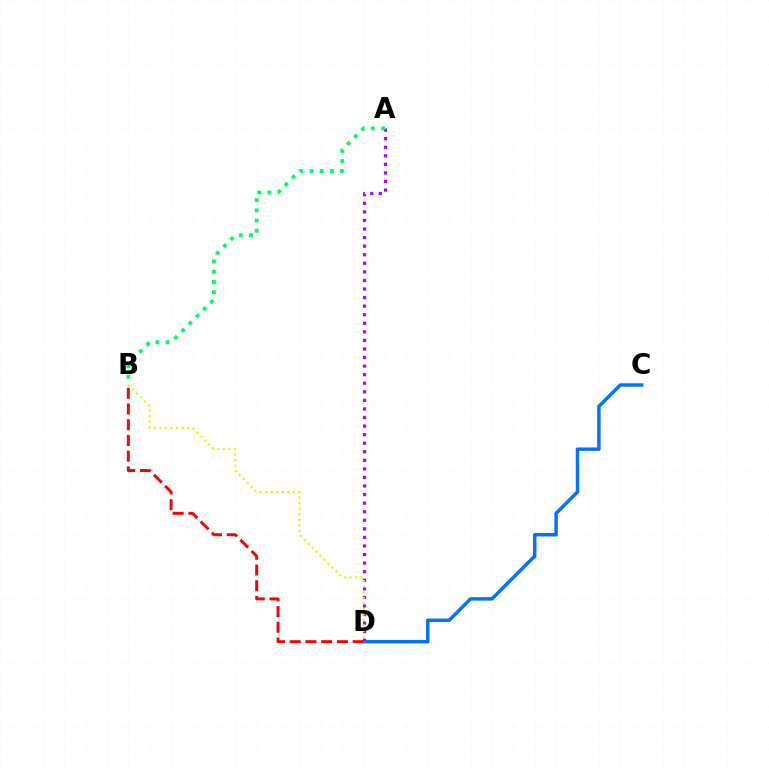{('C', 'D'): [{'color': '#0074ff', 'line_style': 'solid', 'thickness': 2.5}], ('A', 'D'): [{'color': '#b900ff', 'line_style': 'dotted', 'thickness': 2.33}], ('B', 'D'): [{'color': '#d1ff00', 'line_style': 'dotted', 'thickness': 1.51}, {'color': '#ff0000', 'line_style': 'dashed', 'thickness': 2.14}], ('A', 'B'): [{'color': '#00ff5c', 'line_style': 'dotted', 'thickness': 2.77}]}